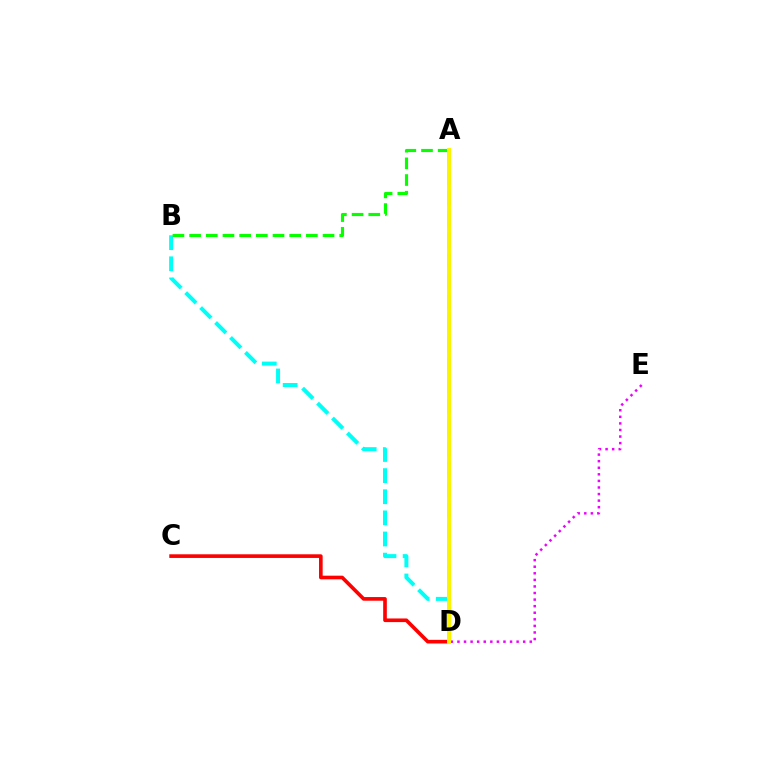{('D', 'E'): [{'color': '#ee00ff', 'line_style': 'dotted', 'thickness': 1.79}], ('B', 'D'): [{'color': '#00fff6', 'line_style': 'dashed', 'thickness': 2.87}], ('A', 'B'): [{'color': '#08ff00', 'line_style': 'dashed', 'thickness': 2.27}], ('A', 'D'): [{'color': '#0010ff', 'line_style': 'dashed', 'thickness': 2.82}, {'color': '#fcf500', 'line_style': 'solid', 'thickness': 2.86}], ('C', 'D'): [{'color': '#ff0000', 'line_style': 'solid', 'thickness': 2.62}]}